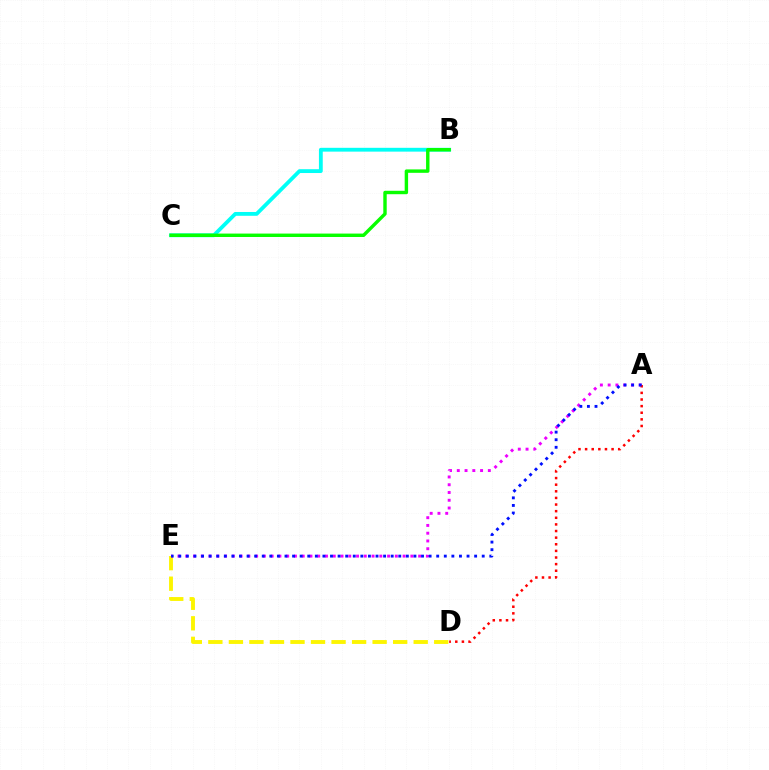{('D', 'E'): [{'color': '#fcf500', 'line_style': 'dashed', 'thickness': 2.79}], ('B', 'C'): [{'color': '#00fff6', 'line_style': 'solid', 'thickness': 2.75}, {'color': '#08ff00', 'line_style': 'solid', 'thickness': 2.46}], ('A', 'E'): [{'color': '#ee00ff', 'line_style': 'dotted', 'thickness': 2.11}, {'color': '#0010ff', 'line_style': 'dotted', 'thickness': 2.06}], ('A', 'D'): [{'color': '#ff0000', 'line_style': 'dotted', 'thickness': 1.8}]}